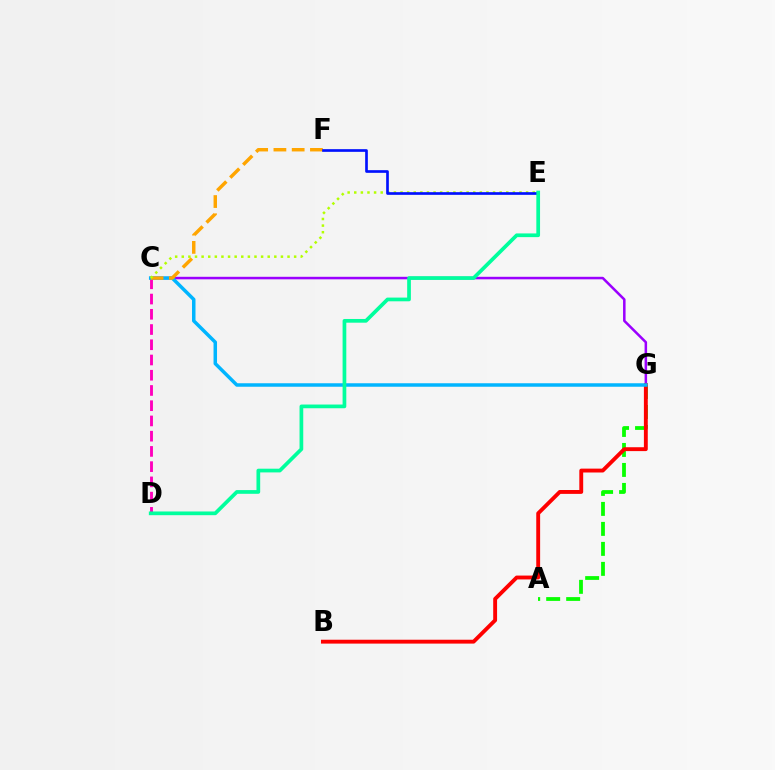{('A', 'G'): [{'color': '#08ff00', 'line_style': 'dashed', 'thickness': 2.72}], ('C', 'D'): [{'color': '#ff00bd', 'line_style': 'dashed', 'thickness': 2.07}], ('C', 'G'): [{'color': '#9b00ff', 'line_style': 'solid', 'thickness': 1.81}, {'color': '#00b5ff', 'line_style': 'solid', 'thickness': 2.51}], ('B', 'G'): [{'color': '#ff0000', 'line_style': 'solid', 'thickness': 2.79}], ('C', 'F'): [{'color': '#ffa500', 'line_style': 'dashed', 'thickness': 2.48}], ('C', 'E'): [{'color': '#b3ff00', 'line_style': 'dotted', 'thickness': 1.8}], ('E', 'F'): [{'color': '#0010ff', 'line_style': 'solid', 'thickness': 1.92}], ('D', 'E'): [{'color': '#00ff9d', 'line_style': 'solid', 'thickness': 2.67}]}